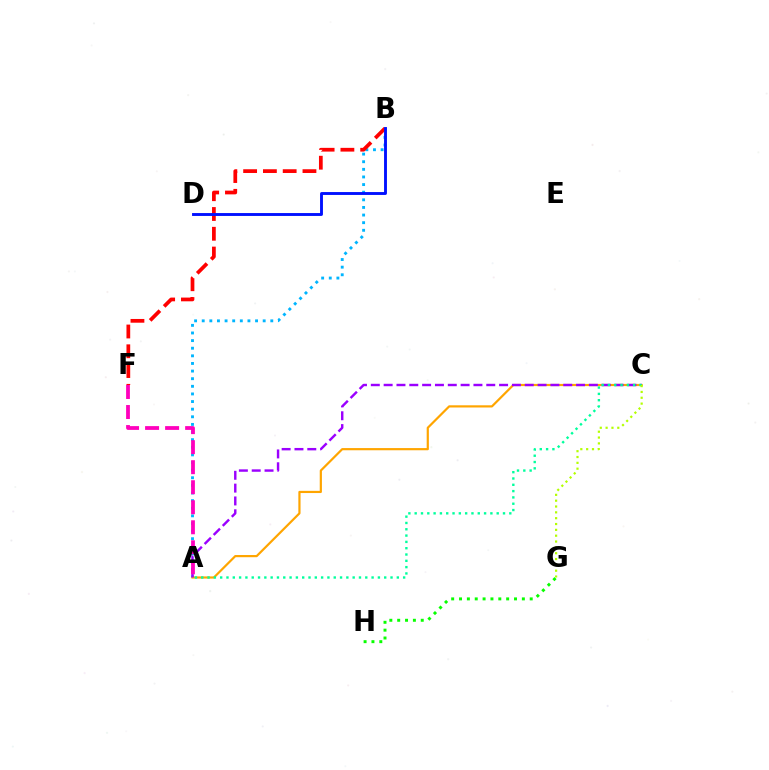{('A', 'B'): [{'color': '#00b5ff', 'line_style': 'dotted', 'thickness': 2.07}], ('A', 'C'): [{'color': '#ffa500', 'line_style': 'solid', 'thickness': 1.58}, {'color': '#9b00ff', 'line_style': 'dashed', 'thickness': 1.74}, {'color': '#00ff9d', 'line_style': 'dotted', 'thickness': 1.71}], ('G', 'H'): [{'color': '#08ff00', 'line_style': 'dotted', 'thickness': 2.13}], ('B', 'F'): [{'color': '#ff0000', 'line_style': 'dashed', 'thickness': 2.69}], ('C', 'G'): [{'color': '#b3ff00', 'line_style': 'dotted', 'thickness': 1.59}], ('A', 'F'): [{'color': '#ff00bd', 'line_style': 'dashed', 'thickness': 2.72}], ('B', 'D'): [{'color': '#0010ff', 'line_style': 'solid', 'thickness': 2.08}]}